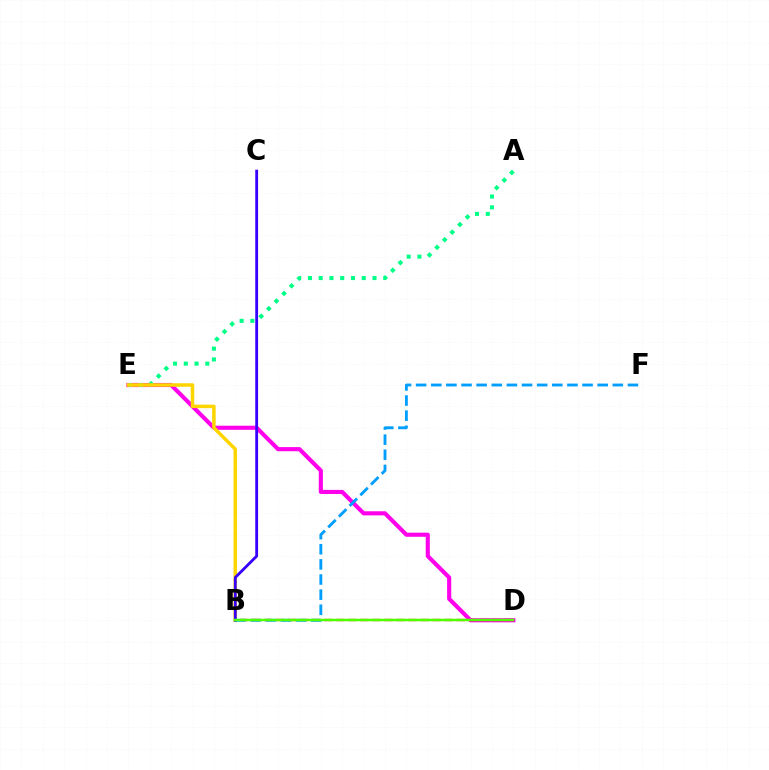{('D', 'E'): [{'color': '#ff00ed', 'line_style': 'solid', 'thickness': 2.96}], ('A', 'E'): [{'color': '#00ff86', 'line_style': 'dotted', 'thickness': 2.92}], ('B', 'E'): [{'color': '#ffd500', 'line_style': 'solid', 'thickness': 2.53}], ('B', 'D'): [{'color': '#ff0000', 'line_style': 'dashed', 'thickness': 1.63}, {'color': '#4fff00', 'line_style': 'solid', 'thickness': 1.8}], ('B', 'C'): [{'color': '#3700ff', 'line_style': 'solid', 'thickness': 2.03}], ('B', 'F'): [{'color': '#009eff', 'line_style': 'dashed', 'thickness': 2.06}]}